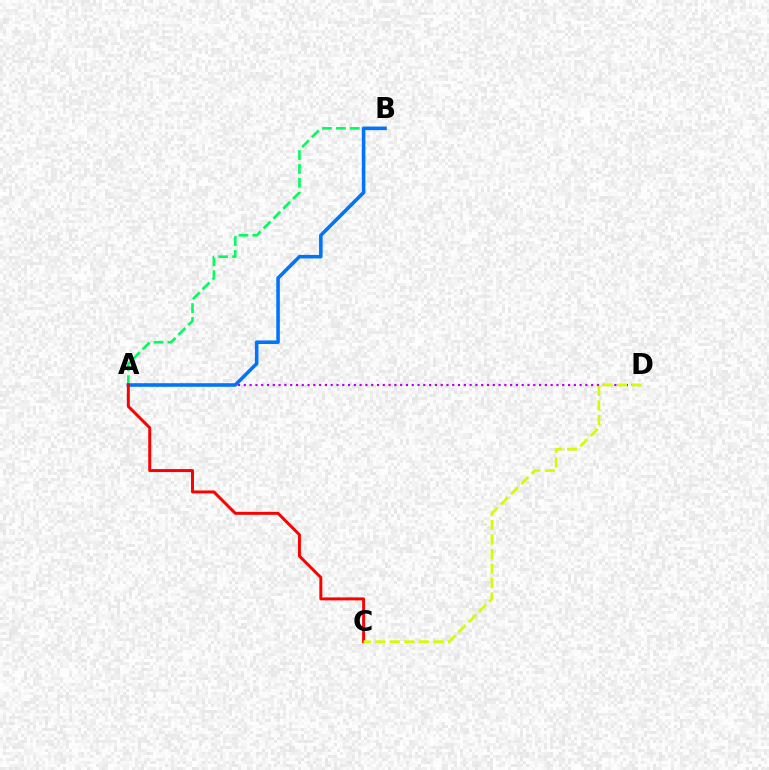{('A', 'D'): [{'color': '#b900ff', 'line_style': 'dotted', 'thickness': 1.57}], ('A', 'B'): [{'color': '#00ff5c', 'line_style': 'dashed', 'thickness': 1.89}, {'color': '#0074ff', 'line_style': 'solid', 'thickness': 2.57}], ('A', 'C'): [{'color': '#ff0000', 'line_style': 'solid', 'thickness': 2.14}], ('C', 'D'): [{'color': '#d1ff00', 'line_style': 'dashed', 'thickness': 1.97}]}